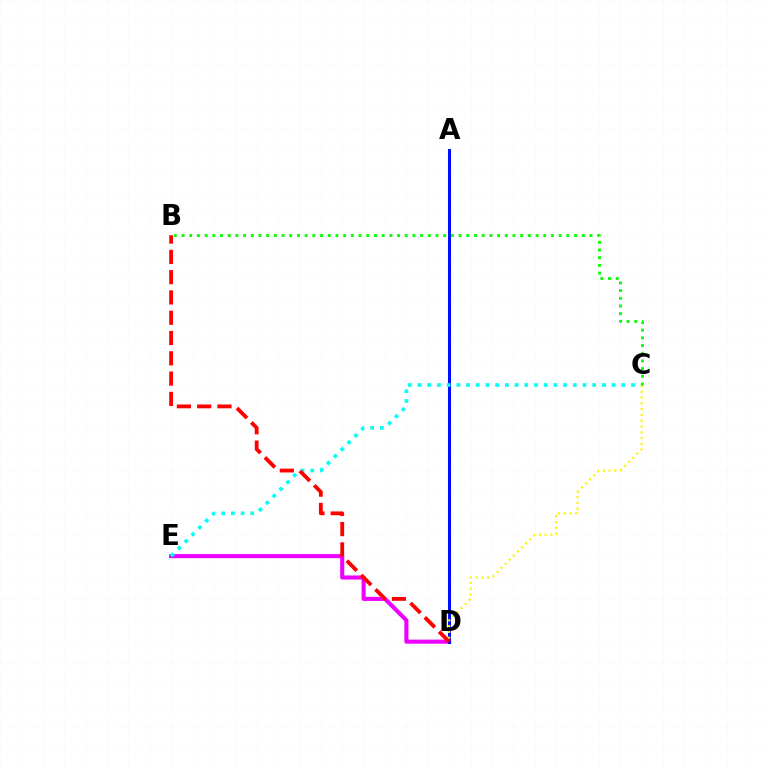{('D', 'E'): [{'color': '#ee00ff', 'line_style': 'solid', 'thickness': 2.94}], ('A', 'D'): [{'color': '#0010ff', 'line_style': 'solid', 'thickness': 2.18}], ('C', 'E'): [{'color': '#00fff6', 'line_style': 'dotted', 'thickness': 2.64}], ('B', 'D'): [{'color': '#ff0000', 'line_style': 'dashed', 'thickness': 2.76}], ('C', 'D'): [{'color': '#fcf500', 'line_style': 'dotted', 'thickness': 1.57}], ('B', 'C'): [{'color': '#08ff00', 'line_style': 'dotted', 'thickness': 2.09}]}